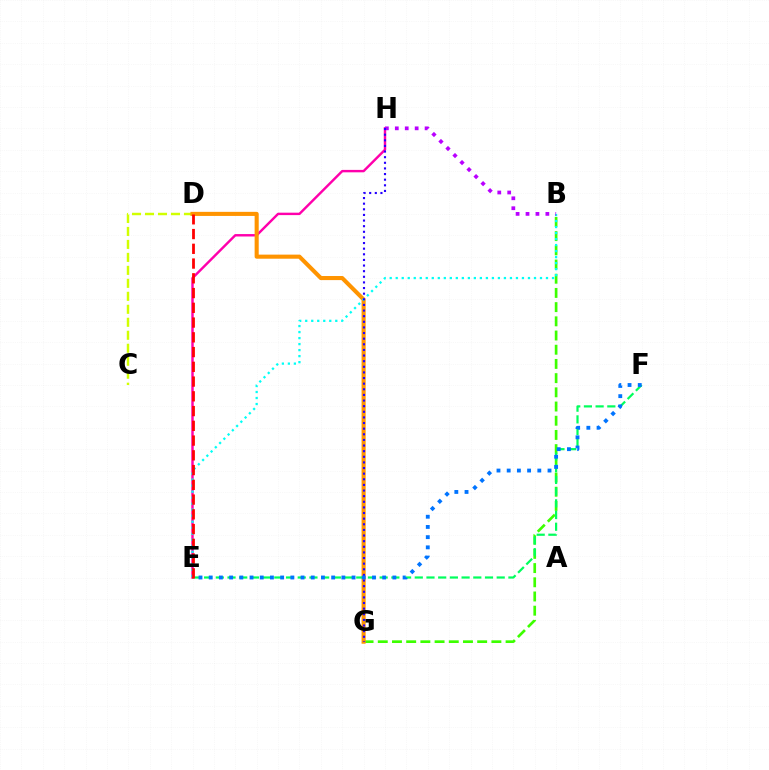{('E', 'H'): [{'color': '#ff00ac', 'line_style': 'solid', 'thickness': 1.75}], ('C', 'D'): [{'color': '#d1ff00', 'line_style': 'dashed', 'thickness': 1.76}], ('B', 'G'): [{'color': '#3dff00', 'line_style': 'dashed', 'thickness': 1.93}], ('D', 'G'): [{'color': '#ff9400', 'line_style': 'solid', 'thickness': 2.94}], ('B', 'E'): [{'color': '#00fff6', 'line_style': 'dotted', 'thickness': 1.63}], ('B', 'H'): [{'color': '#b900ff', 'line_style': 'dotted', 'thickness': 2.7}], ('E', 'F'): [{'color': '#00ff5c', 'line_style': 'dashed', 'thickness': 1.59}, {'color': '#0074ff', 'line_style': 'dotted', 'thickness': 2.77}], ('G', 'H'): [{'color': '#2500ff', 'line_style': 'dotted', 'thickness': 1.53}], ('D', 'E'): [{'color': '#ff0000', 'line_style': 'dashed', 'thickness': 2.0}]}